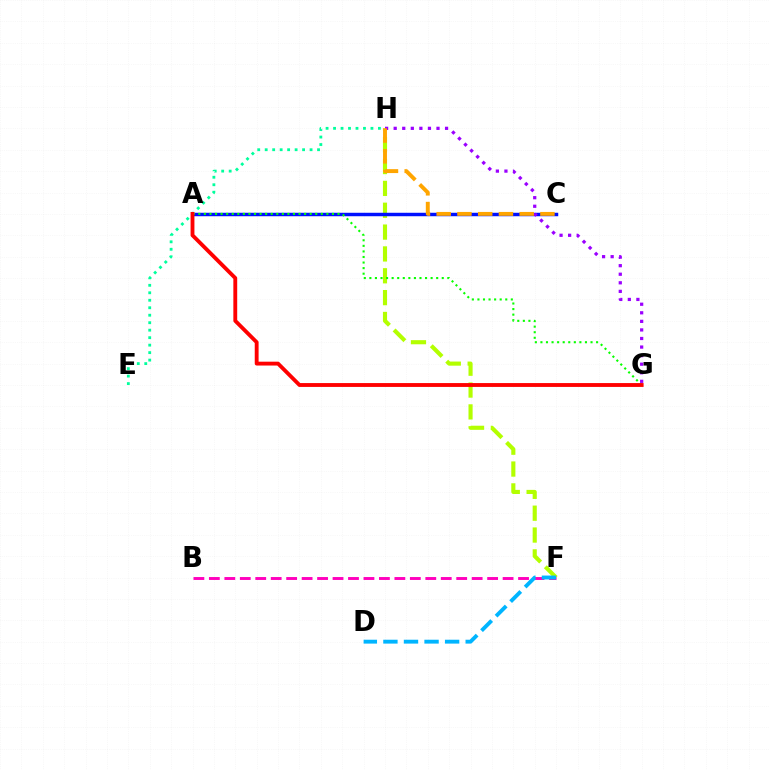{('F', 'H'): [{'color': '#b3ff00', 'line_style': 'dashed', 'thickness': 2.97}], ('A', 'C'): [{'color': '#0010ff', 'line_style': 'solid', 'thickness': 2.49}], ('G', 'H'): [{'color': '#9b00ff', 'line_style': 'dotted', 'thickness': 2.33}], ('C', 'H'): [{'color': '#ffa500', 'line_style': 'dashed', 'thickness': 2.82}], ('A', 'G'): [{'color': '#08ff00', 'line_style': 'dotted', 'thickness': 1.51}, {'color': '#ff0000', 'line_style': 'solid', 'thickness': 2.78}], ('B', 'F'): [{'color': '#ff00bd', 'line_style': 'dashed', 'thickness': 2.1}], ('E', 'H'): [{'color': '#00ff9d', 'line_style': 'dotted', 'thickness': 2.03}], ('D', 'F'): [{'color': '#00b5ff', 'line_style': 'dashed', 'thickness': 2.79}]}